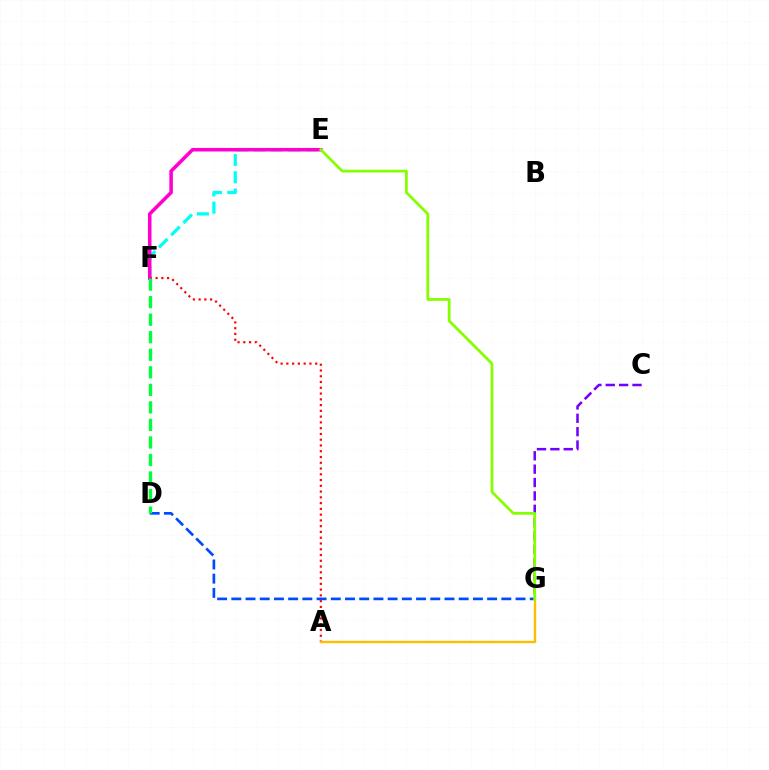{('C', 'G'): [{'color': '#7200ff', 'line_style': 'dashed', 'thickness': 1.82}], ('E', 'F'): [{'color': '#00fff6', 'line_style': 'dashed', 'thickness': 2.34}, {'color': '#ff00cf', 'line_style': 'solid', 'thickness': 2.55}], ('A', 'F'): [{'color': '#ff0000', 'line_style': 'dotted', 'thickness': 1.57}], ('D', 'G'): [{'color': '#004bff', 'line_style': 'dashed', 'thickness': 1.93}], ('D', 'F'): [{'color': '#00ff39', 'line_style': 'dashed', 'thickness': 2.38}], ('A', 'G'): [{'color': '#ffbd00', 'line_style': 'solid', 'thickness': 1.71}], ('E', 'G'): [{'color': '#84ff00', 'line_style': 'solid', 'thickness': 1.99}]}